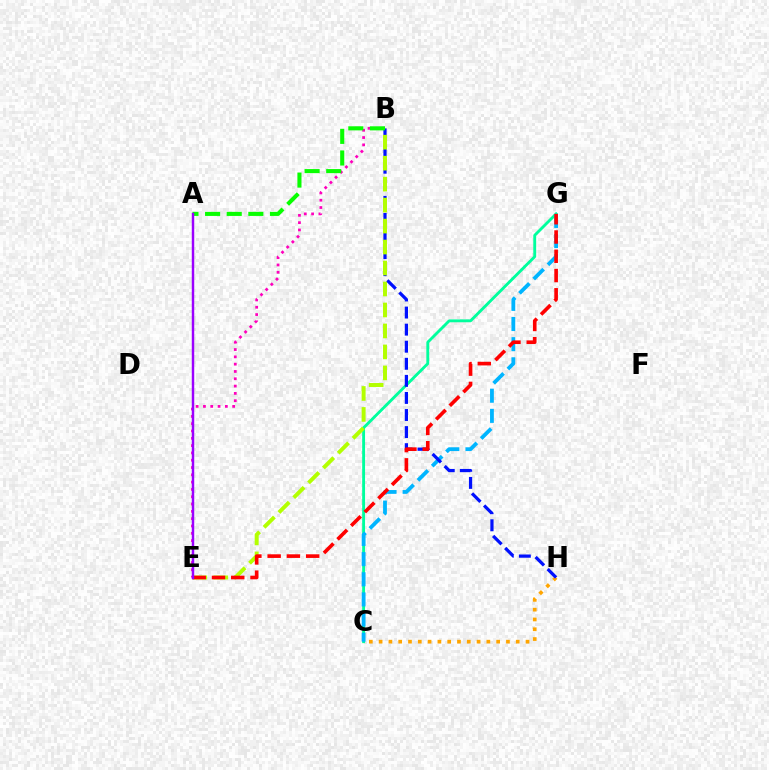{('C', 'G'): [{'color': '#00ff9d', 'line_style': 'solid', 'thickness': 2.06}, {'color': '#00b5ff', 'line_style': 'dashed', 'thickness': 2.74}], ('B', 'E'): [{'color': '#ff00bd', 'line_style': 'dotted', 'thickness': 1.99}, {'color': '#b3ff00', 'line_style': 'dashed', 'thickness': 2.85}], ('C', 'H'): [{'color': '#ffa500', 'line_style': 'dotted', 'thickness': 2.66}], ('B', 'H'): [{'color': '#0010ff', 'line_style': 'dashed', 'thickness': 2.32}], ('E', 'G'): [{'color': '#ff0000', 'line_style': 'dashed', 'thickness': 2.62}], ('A', 'B'): [{'color': '#08ff00', 'line_style': 'dashed', 'thickness': 2.94}], ('A', 'E'): [{'color': '#9b00ff', 'line_style': 'solid', 'thickness': 1.76}]}